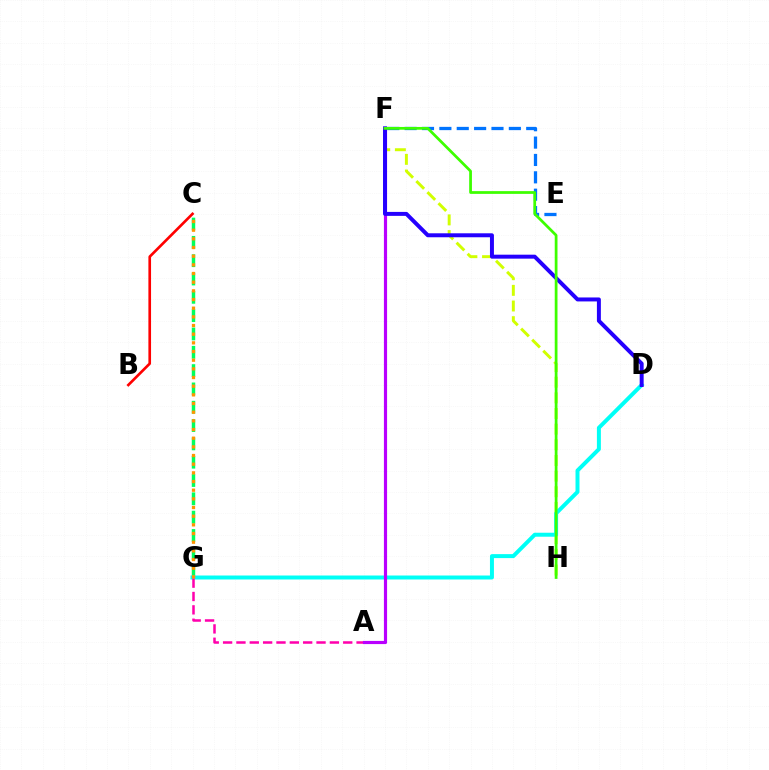{('C', 'G'): [{'color': '#00ff5c', 'line_style': 'dashed', 'thickness': 2.49}, {'color': '#ff9400', 'line_style': 'dotted', 'thickness': 2.35}], ('F', 'H'): [{'color': '#d1ff00', 'line_style': 'dashed', 'thickness': 2.13}, {'color': '#3dff00', 'line_style': 'solid', 'thickness': 1.98}], ('D', 'G'): [{'color': '#00fff6', 'line_style': 'solid', 'thickness': 2.86}], ('E', 'F'): [{'color': '#0074ff', 'line_style': 'dashed', 'thickness': 2.36}], ('A', 'G'): [{'color': '#ff00ac', 'line_style': 'dashed', 'thickness': 1.81}], ('B', 'C'): [{'color': '#ff0000', 'line_style': 'solid', 'thickness': 1.91}], ('A', 'F'): [{'color': '#b900ff', 'line_style': 'solid', 'thickness': 2.28}], ('D', 'F'): [{'color': '#2500ff', 'line_style': 'solid', 'thickness': 2.86}]}